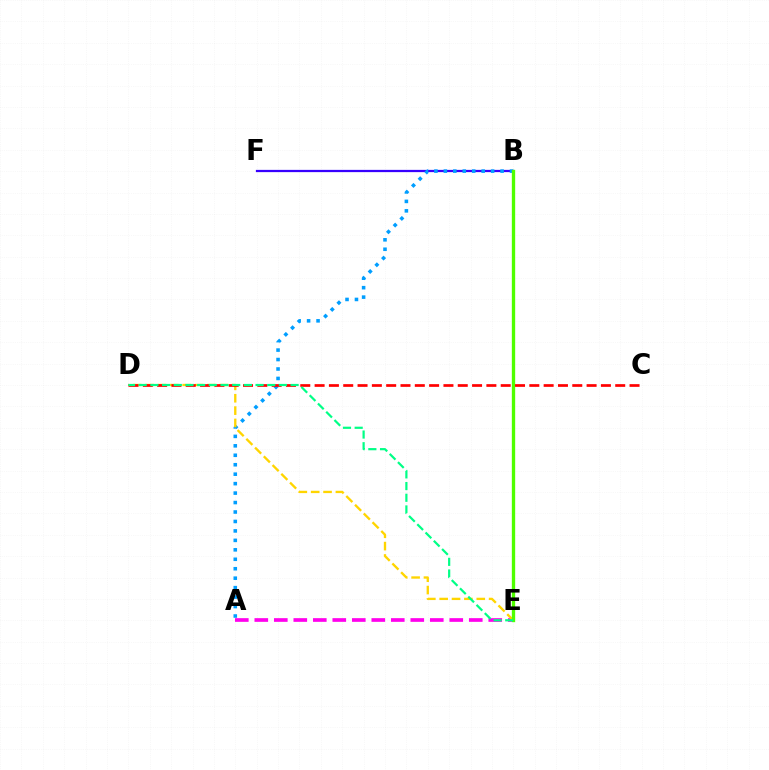{('A', 'E'): [{'color': '#ff00ed', 'line_style': 'dashed', 'thickness': 2.65}], ('B', 'F'): [{'color': '#3700ff', 'line_style': 'solid', 'thickness': 1.62}], ('A', 'B'): [{'color': '#009eff', 'line_style': 'dotted', 'thickness': 2.57}], ('D', 'E'): [{'color': '#ffd500', 'line_style': 'dashed', 'thickness': 1.68}, {'color': '#00ff86', 'line_style': 'dashed', 'thickness': 1.59}], ('B', 'E'): [{'color': '#4fff00', 'line_style': 'solid', 'thickness': 2.4}], ('C', 'D'): [{'color': '#ff0000', 'line_style': 'dashed', 'thickness': 1.94}]}